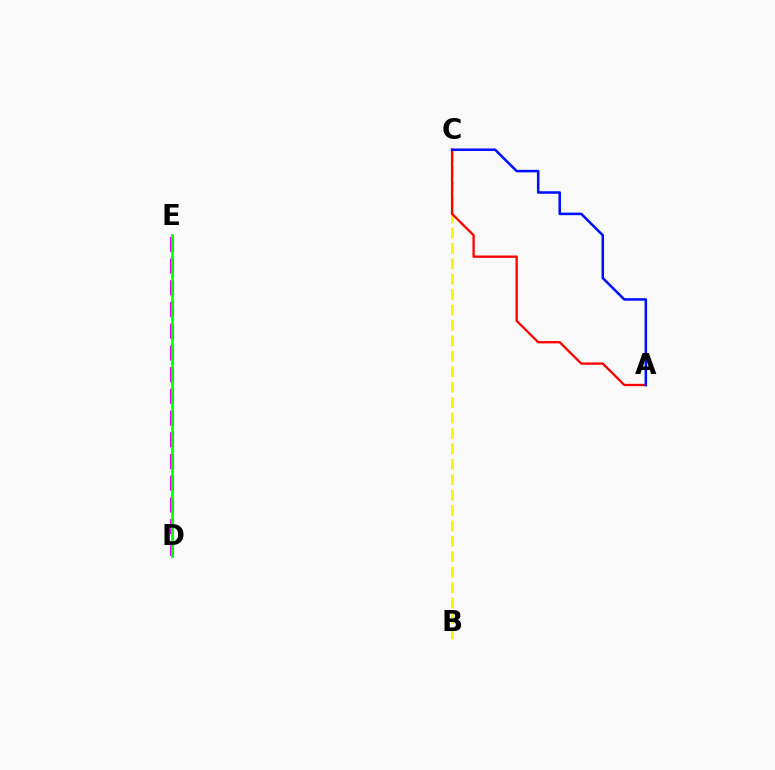{('B', 'C'): [{'color': '#fcf500', 'line_style': 'dashed', 'thickness': 2.09}], ('A', 'C'): [{'color': '#ff0000', 'line_style': 'solid', 'thickness': 1.66}, {'color': '#0010ff', 'line_style': 'solid', 'thickness': 1.83}], ('D', 'E'): [{'color': '#00fff6', 'line_style': 'dotted', 'thickness': 2.37}, {'color': '#ee00ff', 'line_style': 'dashed', 'thickness': 2.95}, {'color': '#08ff00', 'line_style': 'solid', 'thickness': 1.95}]}